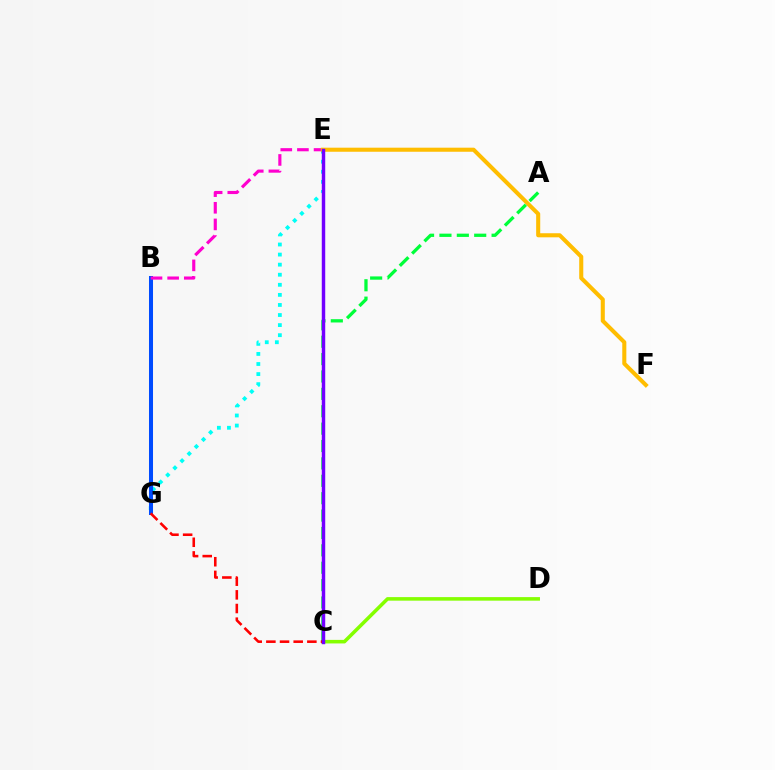{('E', 'G'): [{'color': '#00fff6', 'line_style': 'dotted', 'thickness': 2.74}], ('B', 'G'): [{'color': '#004bff', 'line_style': 'solid', 'thickness': 2.89}], ('B', 'E'): [{'color': '#ff00cf', 'line_style': 'dashed', 'thickness': 2.26}], ('E', 'F'): [{'color': '#ffbd00', 'line_style': 'solid', 'thickness': 2.93}], ('C', 'D'): [{'color': '#84ff00', 'line_style': 'solid', 'thickness': 2.55}], ('A', 'C'): [{'color': '#00ff39', 'line_style': 'dashed', 'thickness': 2.36}], ('C', 'G'): [{'color': '#ff0000', 'line_style': 'dashed', 'thickness': 1.86}], ('C', 'E'): [{'color': '#7200ff', 'line_style': 'solid', 'thickness': 2.48}]}